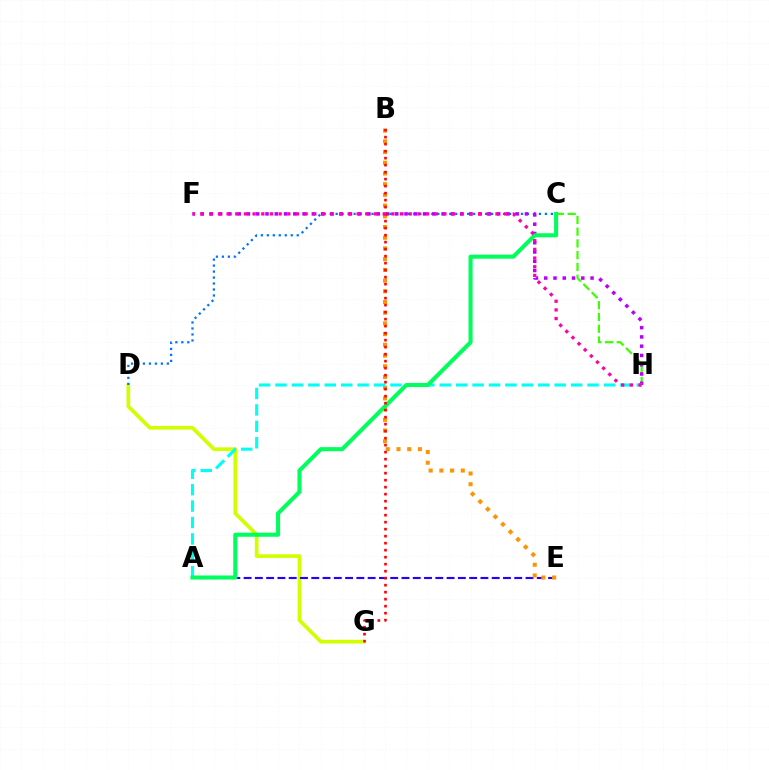{('D', 'G'): [{'color': '#d1ff00', 'line_style': 'solid', 'thickness': 2.66}], ('A', 'E'): [{'color': '#2500ff', 'line_style': 'dashed', 'thickness': 1.53}], ('B', 'E'): [{'color': '#ff9400', 'line_style': 'dotted', 'thickness': 2.91}], ('C', 'H'): [{'color': '#3dff00', 'line_style': 'dashed', 'thickness': 1.6}], ('C', 'D'): [{'color': '#0074ff', 'line_style': 'dotted', 'thickness': 1.62}], ('F', 'H'): [{'color': '#b900ff', 'line_style': 'dotted', 'thickness': 2.52}, {'color': '#ff00ac', 'line_style': 'dotted', 'thickness': 2.36}], ('A', 'H'): [{'color': '#00fff6', 'line_style': 'dashed', 'thickness': 2.23}], ('A', 'C'): [{'color': '#00ff5c', 'line_style': 'solid', 'thickness': 2.92}], ('B', 'G'): [{'color': '#ff0000', 'line_style': 'dotted', 'thickness': 1.9}]}